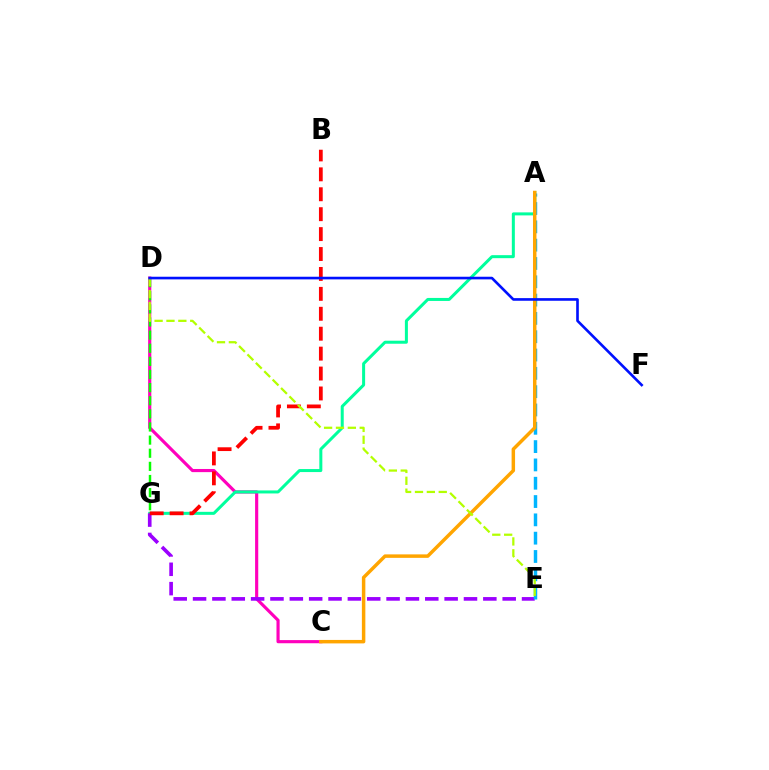{('C', 'D'): [{'color': '#ff00bd', 'line_style': 'solid', 'thickness': 2.27}], ('A', 'G'): [{'color': '#00ff9d', 'line_style': 'solid', 'thickness': 2.17}], ('E', 'G'): [{'color': '#9b00ff', 'line_style': 'dashed', 'thickness': 2.63}], ('A', 'E'): [{'color': '#00b5ff', 'line_style': 'dashed', 'thickness': 2.49}], ('B', 'G'): [{'color': '#ff0000', 'line_style': 'dashed', 'thickness': 2.71}], ('A', 'C'): [{'color': '#ffa500', 'line_style': 'solid', 'thickness': 2.5}], ('D', 'G'): [{'color': '#08ff00', 'line_style': 'dashed', 'thickness': 1.78}], ('D', 'E'): [{'color': '#b3ff00', 'line_style': 'dashed', 'thickness': 1.61}], ('D', 'F'): [{'color': '#0010ff', 'line_style': 'solid', 'thickness': 1.9}]}